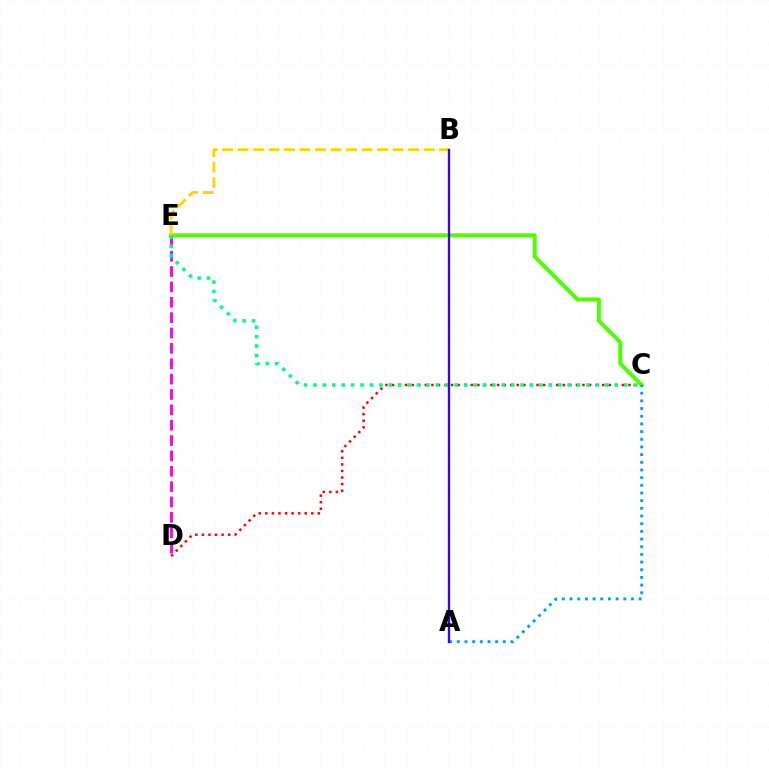{('C', 'E'): [{'color': '#4fff00', 'line_style': 'solid', 'thickness': 2.89}, {'color': '#00ff86', 'line_style': 'dotted', 'thickness': 2.56}], ('B', 'E'): [{'color': '#ffd500', 'line_style': 'dashed', 'thickness': 2.11}], ('D', 'E'): [{'color': '#ff00ed', 'line_style': 'dashed', 'thickness': 2.09}], ('C', 'D'): [{'color': '#ff0000', 'line_style': 'dotted', 'thickness': 1.78}], ('A', 'C'): [{'color': '#009eff', 'line_style': 'dotted', 'thickness': 2.09}], ('A', 'B'): [{'color': '#3700ff', 'line_style': 'solid', 'thickness': 1.68}]}